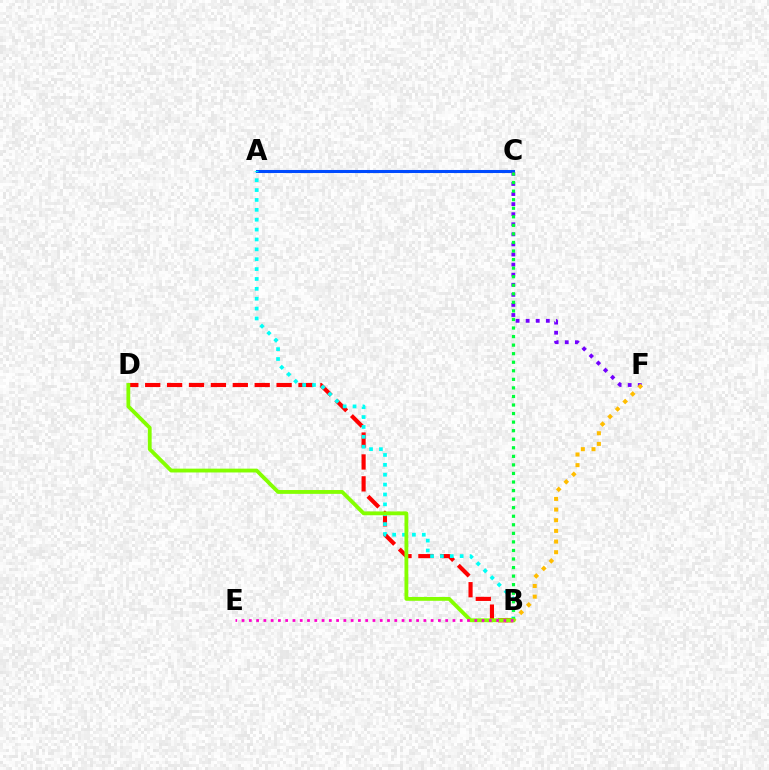{('A', 'C'): [{'color': '#004bff', 'line_style': 'solid', 'thickness': 2.2}], ('C', 'F'): [{'color': '#7200ff', 'line_style': 'dotted', 'thickness': 2.74}], ('B', 'D'): [{'color': '#ff0000', 'line_style': 'dashed', 'thickness': 2.98}, {'color': '#84ff00', 'line_style': 'solid', 'thickness': 2.75}], ('A', 'B'): [{'color': '#00fff6', 'line_style': 'dotted', 'thickness': 2.68}], ('B', 'F'): [{'color': '#ffbd00', 'line_style': 'dotted', 'thickness': 2.9}], ('B', 'C'): [{'color': '#00ff39', 'line_style': 'dotted', 'thickness': 2.32}], ('B', 'E'): [{'color': '#ff00cf', 'line_style': 'dotted', 'thickness': 1.98}]}